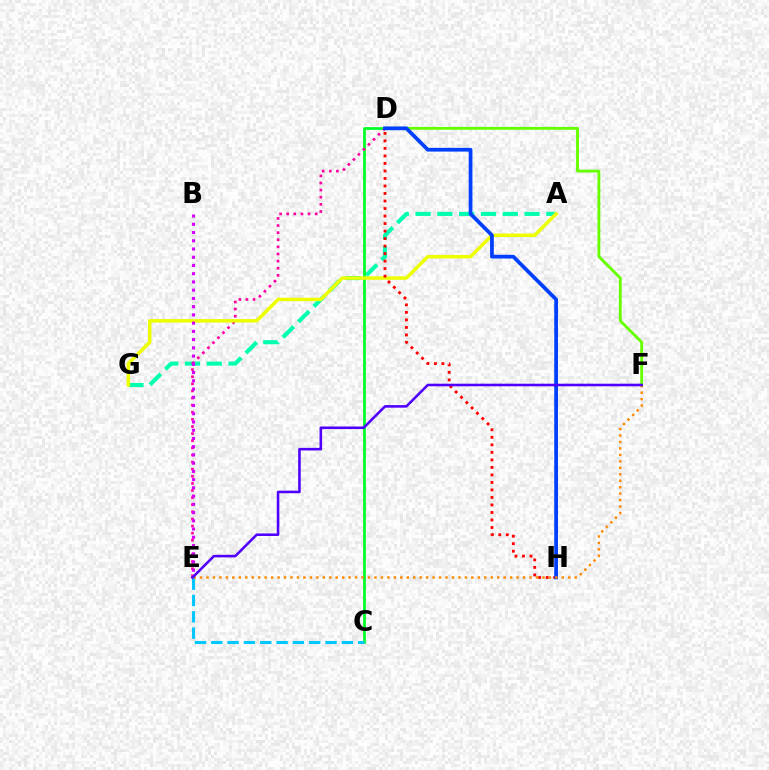{('D', 'F'): [{'color': '#66ff00', 'line_style': 'solid', 'thickness': 2.06}], ('A', 'G'): [{'color': '#00ffaf', 'line_style': 'dashed', 'thickness': 2.96}, {'color': '#eeff00', 'line_style': 'solid', 'thickness': 2.5}], ('C', 'D'): [{'color': '#00ff27', 'line_style': 'solid', 'thickness': 1.98}], ('D', 'E'): [{'color': '#ff00a0', 'line_style': 'dotted', 'thickness': 1.93}], ('D', 'H'): [{'color': '#ff0000', 'line_style': 'dotted', 'thickness': 2.04}, {'color': '#003fff', 'line_style': 'solid', 'thickness': 2.69}], ('B', 'E'): [{'color': '#d600ff', 'line_style': 'dotted', 'thickness': 2.24}], ('E', 'F'): [{'color': '#ff8800', 'line_style': 'dotted', 'thickness': 1.76}, {'color': '#4f00ff', 'line_style': 'solid', 'thickness': 1.86}], ('C', 'E'): [{'color': '#00c7ff', 'line_style': 'dashed', 'thickness': 2.22}]}